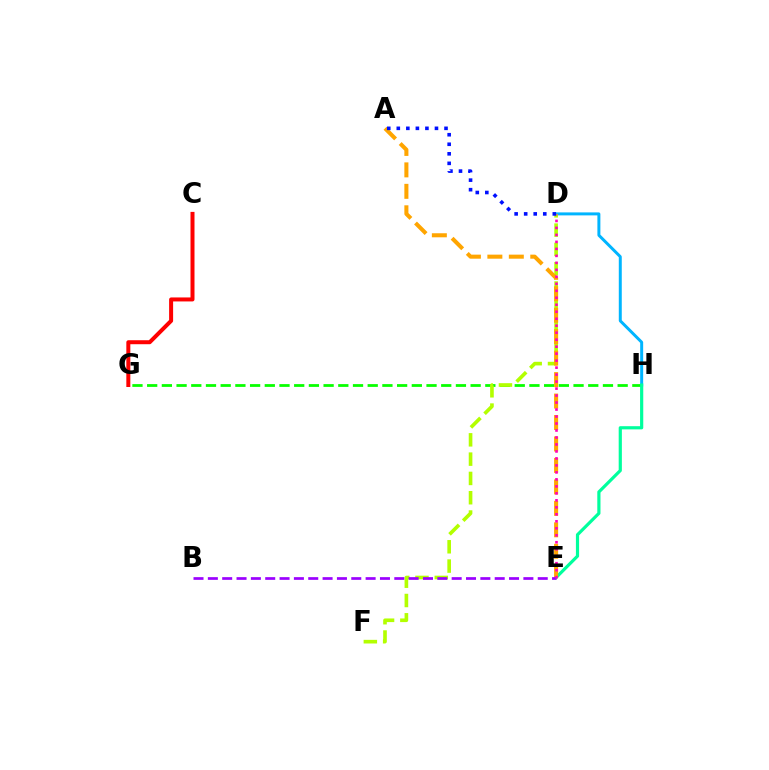{('D', 'H'): [{'color': '#00b5ff', 'line_style': 'solid', 'thickness': 2.14}], ('G', 'H'): [{'color': '#08ff00', 'line_style': 'dashed', 'thickness': 2.0}], ('E', 'H'): [{'color': '#00ff9d', 'line_style': 'solid', 'thickness': 2.29}], ('D', 'F'): [{'color': '#b3ff00', 'line_style': 'dashed', 'thickness': 2.62}], ('A', 'E'): [{'color': '#ffa500', 'line_style': 'dashed', 'thickness': 2.91}], ('B', 'E'): [{'color': '#9b00ff', 'line_style': 'dashed', 'thickness': 1.95}], ('C', 'G'): [{'color': '#ff0000', 'line_style': 'solid', 'thickness': 2.88}], ('D', 'E'): [{'color': '#ff00bd', 'line_style': 'dotted', 'thickness': 1.9}], ('A', 'D'): [{'color': '#0010ff', 'line_style': 'dotted', 'thickness': 2.59}]}